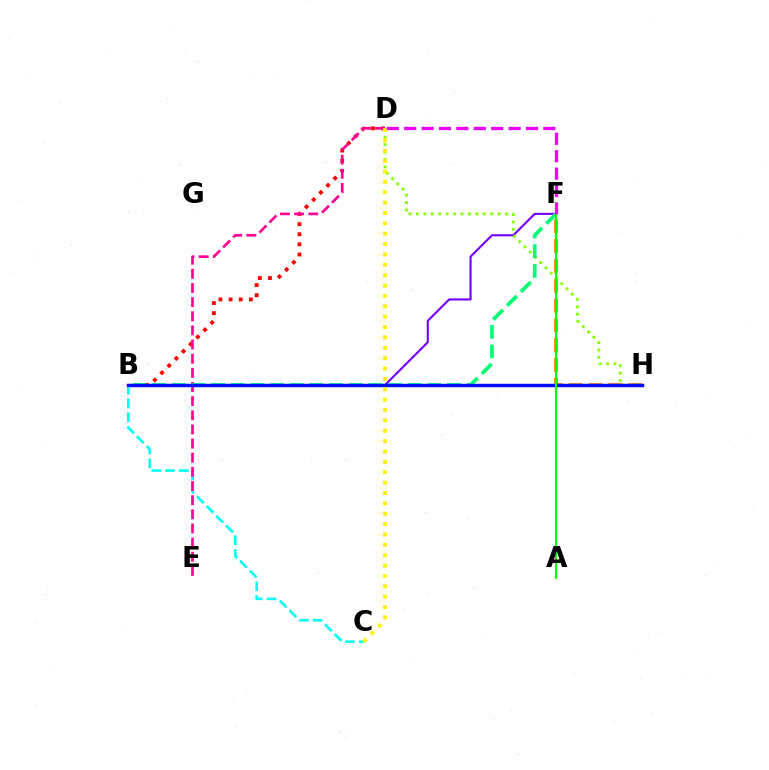{('B', 'D'): [{'color': '#ff0000', 'line_style': 'dotted', 'thickness': 2.75}], ('B', 'C'): [{'color': '#00fff6', 'line_style': 'dashed', 'thickness': 1.87}], ('F', 'H'): [{'color': '#ff7c00', 'line_style': 'dashed', 'thickness': 2.69}], ('B', 'H'): [{'color': '#008cff', 'line_style': 'dotted', 'thickness': 1.88}, {'color': '#0010ff', 'line_style': 'solid', 'thickness': 2.47}], ('D', 'E'): [{'color': '#ff0094', 'line_style': 'dashed', 'thickness': 1.92}], ('B', 'F'): [{'color': '#7200ff', 'line_style': 'solid', 'thickness': 1.51}, {'color': '#00ff74', 'line_style': 'dashed', 'thickness': 2.67}], ('D', 'H'): [{'color': '#84ff00', 'line_style': 'dotted', 'thickness': 2.02}], ('C', 'D'): [{'color': '#fcf500', 'line_style': 'dotted', 'thickness': 2.82}], ('A', 'F'): [{'color': '#08ff00', 'line_style': 'solid', 'thickness': 1.53}], ('D', 'F'): [{'color': '#ee00ff', 'line_style': 'dashed', 'thickness': 2.36}]}